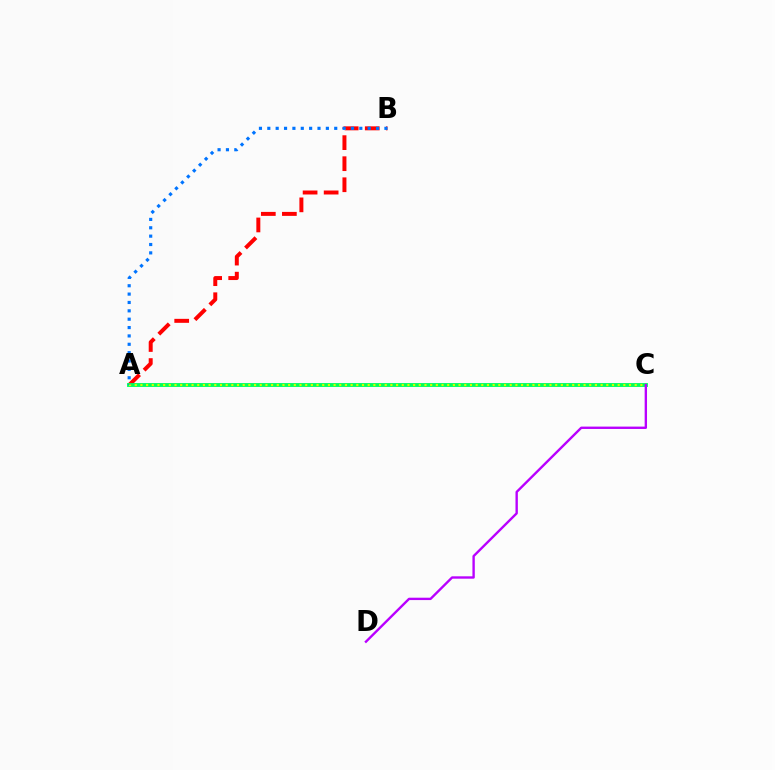{('A', 'B'): [{'color': '#ff0000', 'line_style': 'dashed', 'thickness': 2.86}, {'color': '#0074ff', 'line_style': 'dotted', 'thickness': 2.27}], ('A', 'C'): [{'color': '#00ff5c', 'line_style': 'solid', 'thickness': 2.79}, {'color': '#d1ff00', 'line_style': 'dotted', 'thickness': 1.54}], ('C', 'D'): [{'color': '#b900ff', 'line_style': 'solid', 'thickness': 1.71}]}